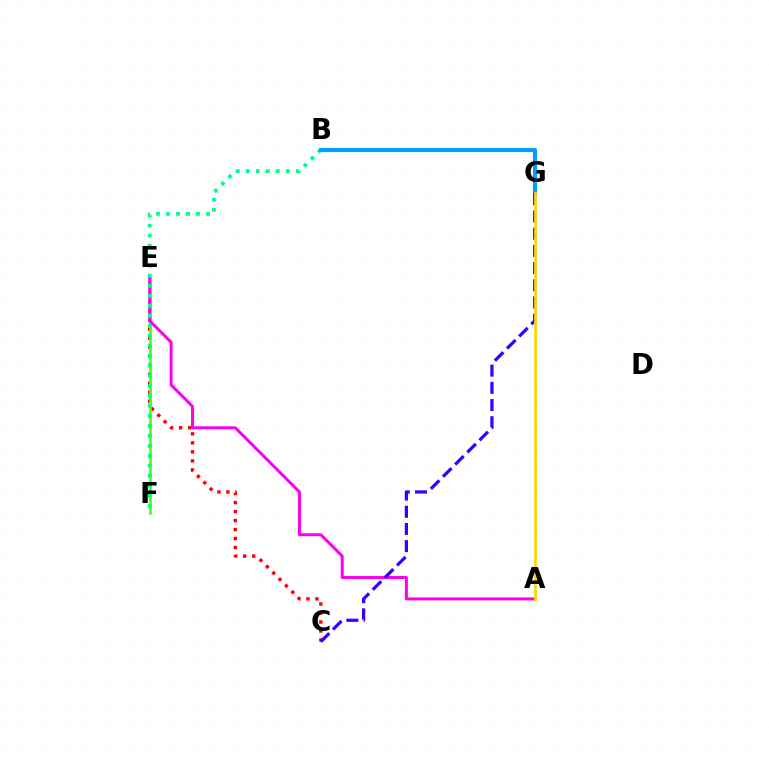{('C', 'E'): [{'color': '#ff0000', 'line_style': 'dotted', 'thickness': 2.44}], ('E', 'F'): [{'color': '#4fff00', 'line_style': 'solid', 'thickness': 1.87}], ('A', 'E'): [{'color': '#ff00ed', 'line_style': 'solid', 'thickness': 2.14}], ('B', 'F'): [{'color': '#00ff86', 'line_style': 'dotted', 'thickness': 2.72}], ('B', 'G'): [{'color': '#009eff', 'line_style': 'solid', 'thickness': 2.97}], ('C', 'G'): [{'color': '#3700ff', 'line_style': 'dashed', 'thickness': 2.33}], ('A', 'G'): [{'color': '#ffd500', 'line_style': 'solid', 'thickness': 1.94}]}